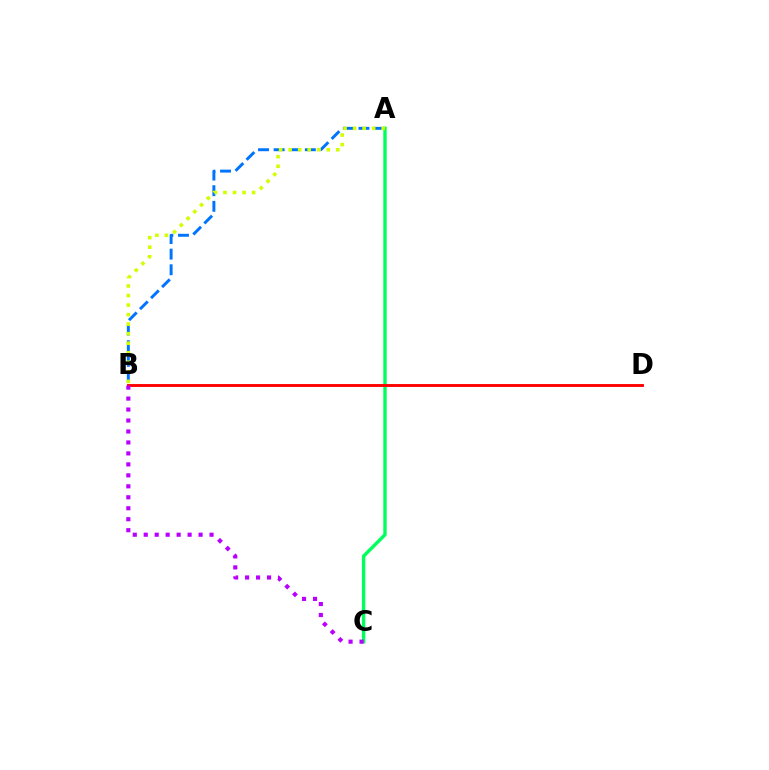{('A', 'B'): [{'color': '#0074ff', 'line_style': 'dashed', 'thickness': 2.12}, {'color': '#d1ff00', 'line_style': 'dotted', 'thickness': 2.59}], ('A', 'C'): [{'color': '#00ff5c', 'line_style': 'solid', 'thickness': 2.44}], ('B', 'D'): [{'color': '#ff0000', 'line_style': 'solid', 'thickness': 2.08}], ('B', 'C'): [{'color': '#b900ff', 'line_style': 'dotted', 'thickness': 2.98}]}